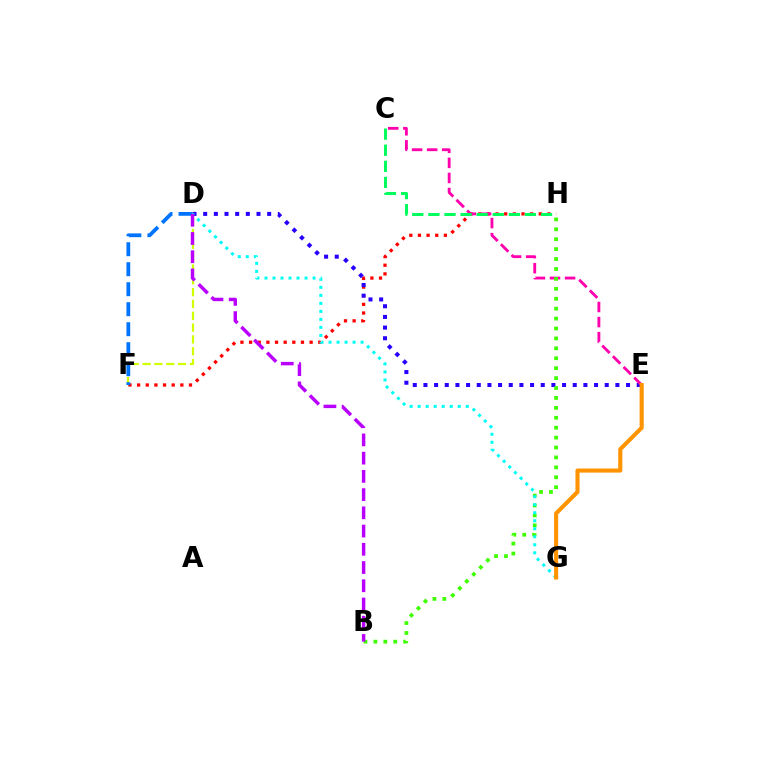{('F', 'H'): [{'color': '#ff0000', 'line_style': 'dotted', 'thickness': 2.35}], ('D', 'E'): [{'color': '#2500ff', 'line_style': 'dotted', 'thickness': 2.9}], ('C', 'E'): [{'color': '#ff00ac', 'line_style': 'dashed', 'thickness': 2.05}], ('B', 'H'): [{'color': '#3dff00', 'line_style': 'dotted', 'thickness': 2.7}], ('D', 'F'): [{'color': '#d1ff00', 'line_style': 'dashed', 'thickness': 1.61}, {'color': '#0074ff', 'line_style': 'dashed', 'thickness': 2.72}], ('D', 'G'): [{'color': '#00fff6', 'line_style': 'dotted', 'thickness': 2.18}], ('E', 'G'): [{'color': '#ff9400', 'line_style': 'solid', 'thickness': 2.95}], ('C', 'H'): [{'color': '#00ff5c', 'line_style': 'dashed', 'thickness': 2.19}], ('B', 'D'): [{'color': '#b900ff', 'line_style': 'dashed', 'thickness': 2.48}]}